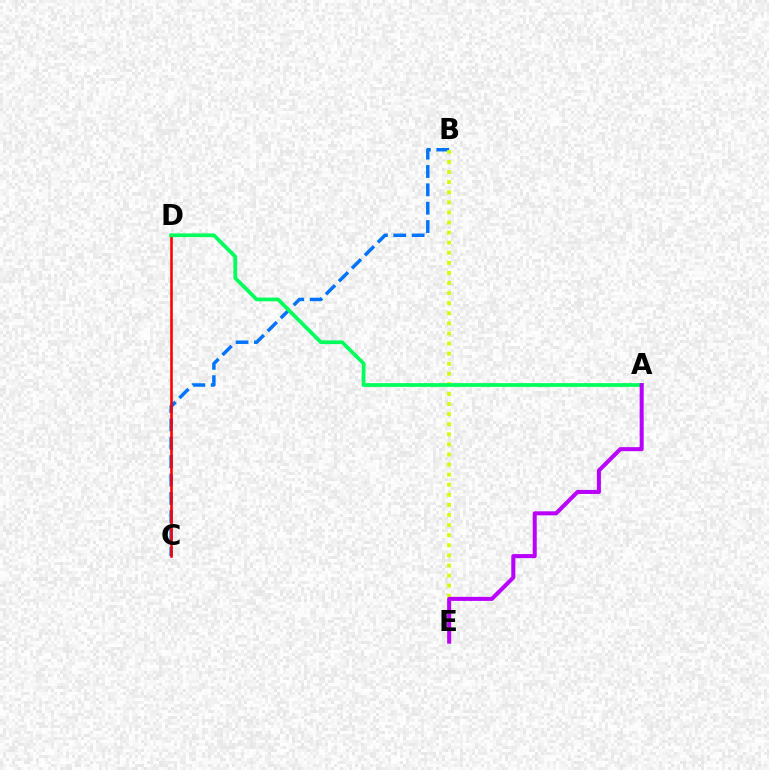{('B', 'C'): [{'color': '#0074ff', 'line_style': 'dashed', 'thickness': 2.49}], ('B', 'E'): [{'color': '#d1ff00', 'line_style': 'dotted', 'thickness': 2.74}], ('C', 'D'): [{'color': '#ff0000', 'line_style': 'solid', 'thickness': 1.86}], ('A', 'D'): [{'color': '#00ff5c', 'line_style': 'solid', 'thickness': 2.7}], ('A', 'E'): [{'color': '#b900ff', 'line_style': 'solid', 'thickness': 2.91}]}